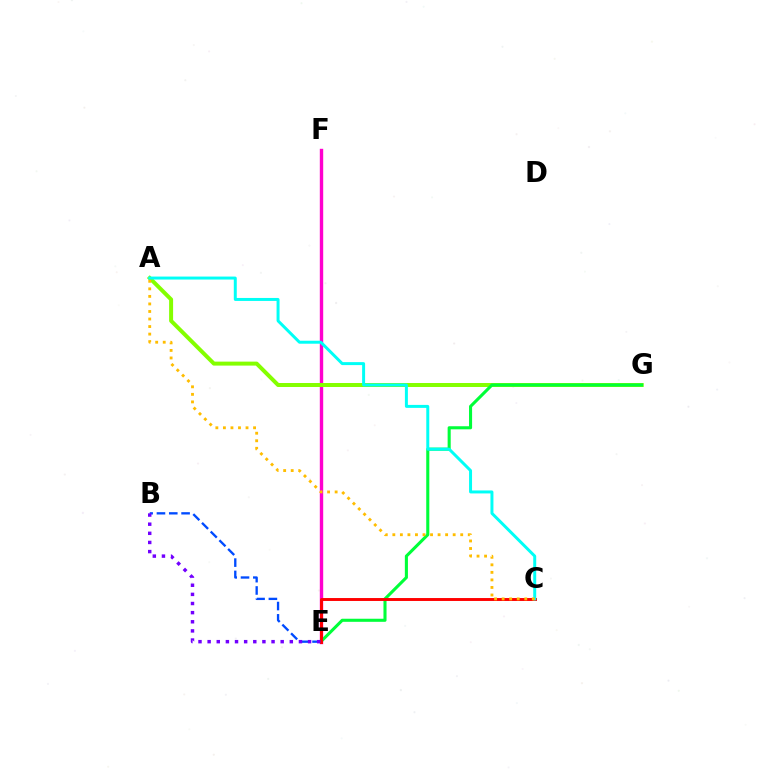{('E', 'F'): [{'color': '#ff00cf', 'line_style': 'solid', 'thickness': 2.44}], ('B', 'E'): [{'color': '#004bff', 'line_style': 'dashed', 'thickness': 1.67}, {'color': '#7200ff', 'line_style': 'dotted', 'thickness': 2.48}], ('A', 'G'): [{'color': '#84ff00', 'line_style': 'solid', 'thickness': 2.86}], ('E', 'G'): [{'color': '#00ff39', 'line_style': 'solid', 'thickness': 2.22}], ('C', 'E'): [{'color': '#ff0000', 'line_style': 'solid', 'thickness': 2.11}], ('A', 'C'): [{'color': '#00fff6', 'line_style': 'solid', 'thickness': 2.14}, {'color': '#ffbd00', 'line_style': 'dotted', 'thickness': 2.05}]}